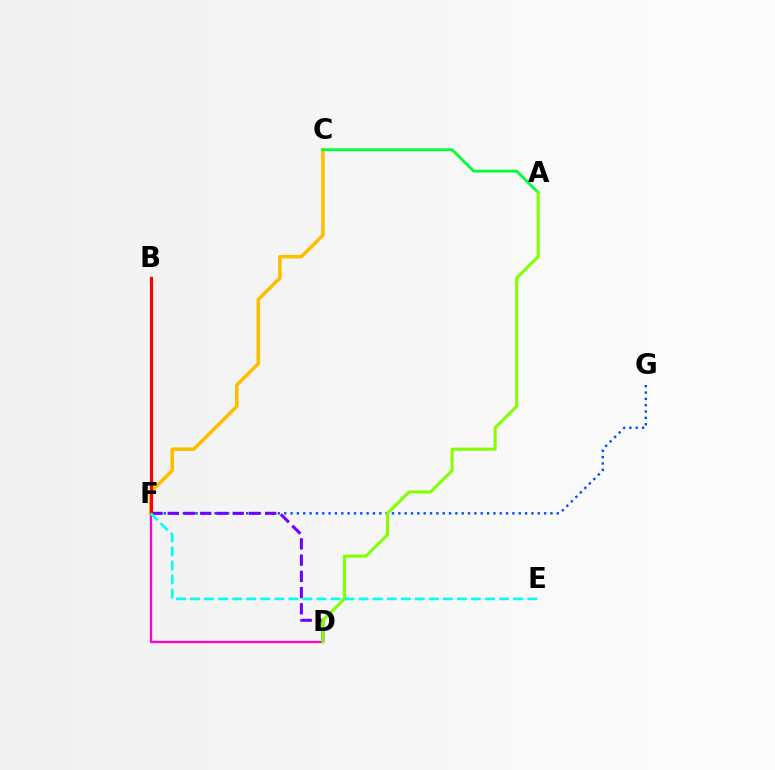{('D', 'F'): [{'color': '#ff00cf', 'line_style': 'solid', 'thickness': 1.66}, {'color': '#7200ff', 'line_style': 'dashed', 'thickness': 2.21}], ('C', 'F'): [{'color': '#ffbd00', 'line_style': 'solid', 'thickness': 2.54}], ('F', 'G'): [{'color': '#004bff', 'line_style': 'dotted', 'thickness': 1.72}], ('A', 'C'): [{'color': '#00ff39', 'line_style': 'solid', 'thickness': 2.02}], ('A', 'D'): [{'color': '#84ff00', 'line_style': 'solid', 'thickness': 2.22}], ('B', 'F'): [{'color': '#ff0000', 'line_style': 'solid', 'thickness': 2.28}], ('E', 'F'): [{'color': '#00fff6', 'line_style': 'dashed', 'thickness': 1.91}]}